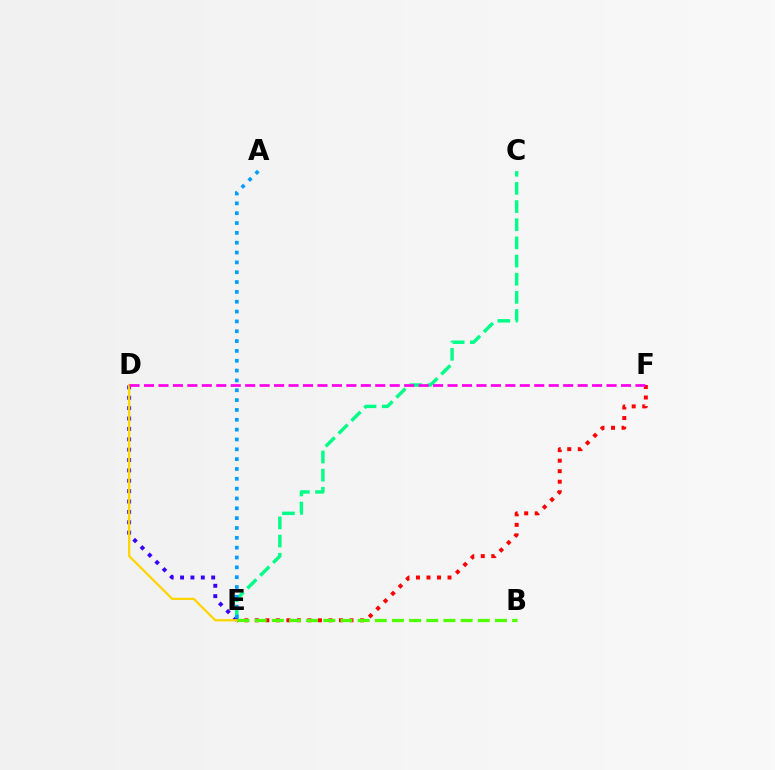{('C', 'E'): [{'color': '#00ff86', 'line_style': 'dashed', 'thickness': 2.47}], ('E', 'F'): [{'color': '#ff0000', 'line_style': 'dotted', 'thickness': 2.86}], ('D', 'E'): [{'color': '#3700ff', 'line_style': 'dotted', 'thickness': 2.82}, {'color': '#ffd500', 'line_style': 'solid', 'thickness': 1.63}], ('A', 'E'): [{'color': '#009eff', 'line_style': 'dotted', 'thickness': 2.67}], ('D', 'F'): [{'color': '#ff00ed', 'line_style': 'dashed', 'thickness': 1.96}], ('B', 'E'): [{'color': '#4fff00', 'line_style': 'dashed', 'thickness': 2.33}]}